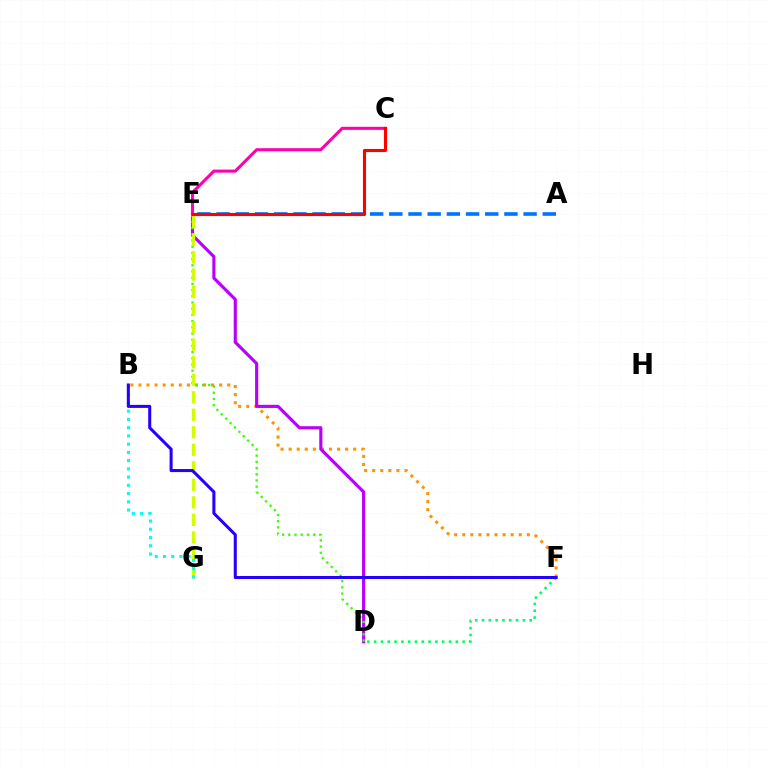{('D', 'F'): [{'color': '#00ff5c', 'line_style': 'dotted', 'thickness': 1.85}], ('B', 'F'): [{'color': '#ff9400', 'line_style': 'dotted', 'thickness': 2.19}, {'color': '#2500ff', 'line_style': 'solid', 'thickness': 2.19}], ('A', 'E'): [{'color': '#0074ff', 'line_style': 'dashed', 'thickness': 2.61}], ('D', 'E'): [{'color': '#b900ff', 'line_style': 'solid', 'thickness': 2.26}, {'color': '#3dff00', 'line_style': 'dotted', 'thickness': 1.68}], ('E', 'G'): [{'color': '#d1ff00', 'line_style': 'dashed', 'thickness': 2.38}], ('B', 'G'): [{'color': '#00fff6', 'line_style': 'dotted', 'thickness': 2.24}], ('C', 'E'): [{'color': '#ff00ac', 'line_style': 'solid', 'thickness': 2.21}, {'color': '#ff0000', 'line_style': 'solid', 'thickness': 2.25}]}